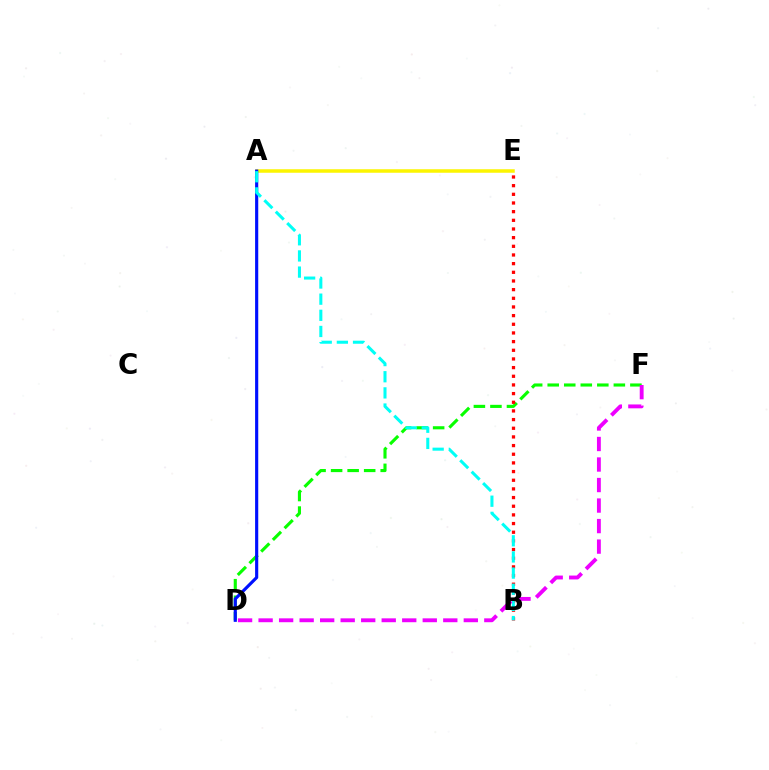{('A', 'E'): [{'color': '#fcf500', 'line_style': 'solid', 'thickness': 2.52}], ('D', 'F'): [{'color': '#08ff00', 'line_style': 'dashed', 'thickness': 2.25}, {'color': '#ee00ff', 'line_style': 'dashed', 'thickness': 2.79}], ('A', 'D'): [{'color': '#0010ff', 'line_style': 'solid', 'thickness': 2.27}], ('B', 'E'): [{'color': '#ff0000', 'line_style': 'dotted', 'thickness': 2.35}], ('A', 'B'): [{'color': '#00fff6', 'line_style': 'dashed', 'thickness': 2.19}]}